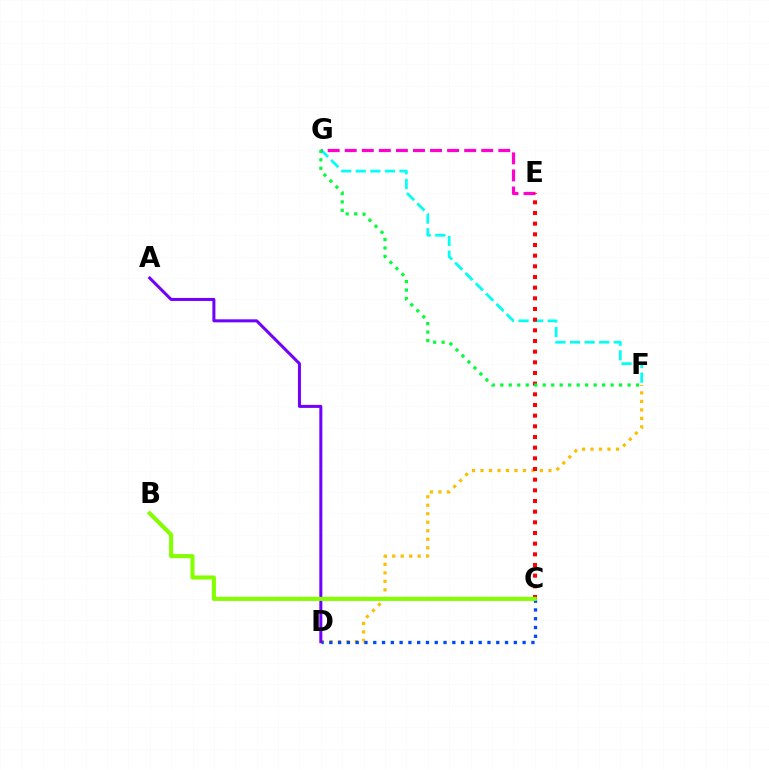{('F', 'G'): [{'color': '#00fff6', 'line_style': 'dashed', 'thickness': 1.98}, {'color': '#00ff39', 'line_style': 'dotted', 'thickness': 2.31}], ('D', 'F'): [{'color': '#ffbd00', 'line_style': 'dotted', 'thickness': 2.31}], ('C', 'D'): [{'color': '#004bff', 'line_style': 'dotted', 'thickness': 2.39}], ('E', 'G'): [{'color': '#ff00cf', 'line_style': 'dashed', 'thickness': 2.32}], ('C', 'E'): [{'color': '#ff0000', 'line_style': 'dotted', 'thickness': 2.9}], ('A', 'D'): [{'color': '#7200ff', 'line_style': 'solid', 'thickness': 2.17}], ('B', 'C'): [{'color': '#84ff00', 'line_style': 'solid', 'thickness': 2.94}]}